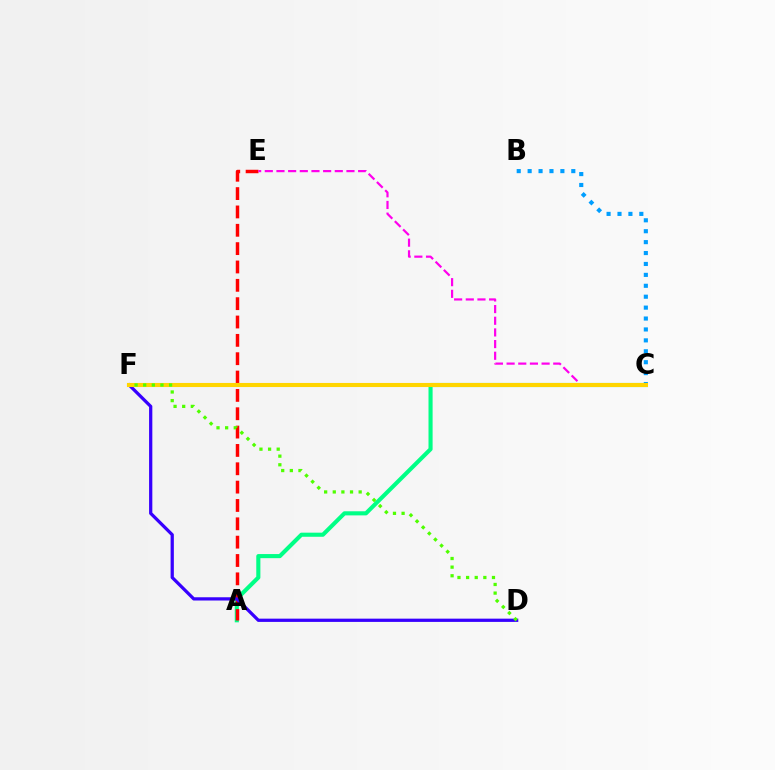{('A', 'C'): [{'color': '#00ff86', 'line_style': 'solid', 'thickness': 2.95}], ('A', 'E'): [{'color': '#ff0000', 'line_style': 'dashed', 'thickness': 2.49}], ('D', 'F'): [{'color': '#3700ff', 'line_style': 'solid', 'thickness': 2.34}, {'color': '#4fff00', 'line_style': 'dotted', 'thickness': 2.34}], ('B', 'C'): [{'color': '#009eff', 'line_style': 'dotted', 'thickness': 2.97}], ('C', 'E'): [{'color': '#ff00ed', 'line_style': 'dashed', 'thickness': 1.58}], ('C', 'F'): [{'color': '#ffd500', 'line_style': 'solid', 'thickness': 2.93}]}